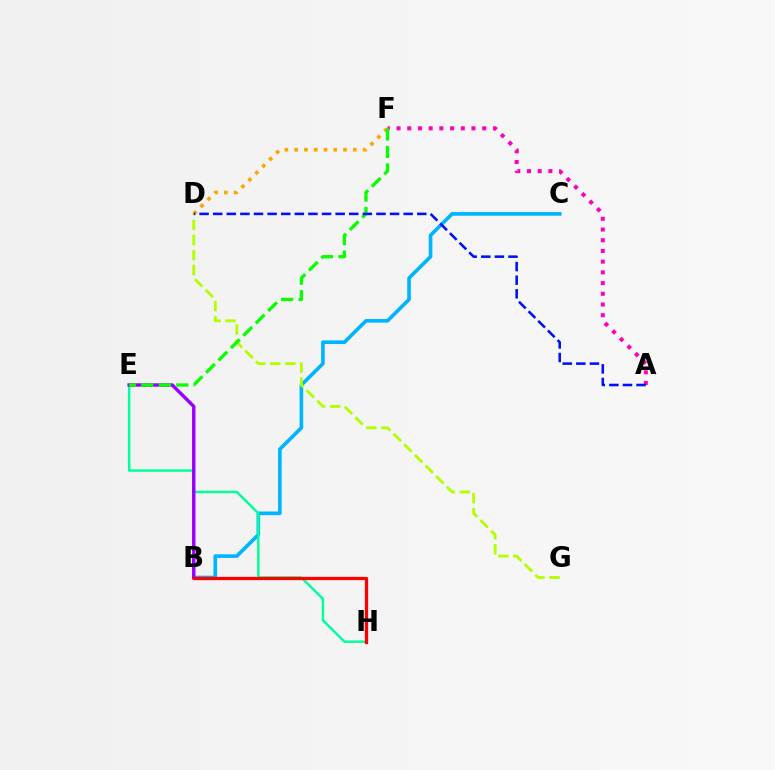{('B', 'C'): [{'color': '#00b5ff', 'line_style': 'solid', 'thickness': 2.62}], ('D', 'G'): [{'color': '#b3ff00', 'line_style': 'dashed', 'thickness': 2.04}], ('D', 'F'): [{'color': '#ffa500', 'line_style': 'dotted', 'thickness': 2.65}], ('E', 'H'): [{'color': '#00ff9d', 'line_style': 'solid', 'thickness': 1.77}], ('B', 'E'): [{'color': '#9b00ff', 'line_style': 'solid', 'thickness': 2.47}], ('A', 'F'): [{'color': '#ff00bd', 'line_style': 'dotted', 'thickness': 2.91}], ('E', 'F'): [{'color': '#08ff00', 'line_style': 'dashed', 'thickness': 2.38}], ('B', 'H'): [{'color': '#ff0000', 'line_style': 'solid', 'thickness': 2.36}], ('A', 'D'): [{'color': '#0010ff', 'line_style': 'dashed', 'thickness': 1.85}]}